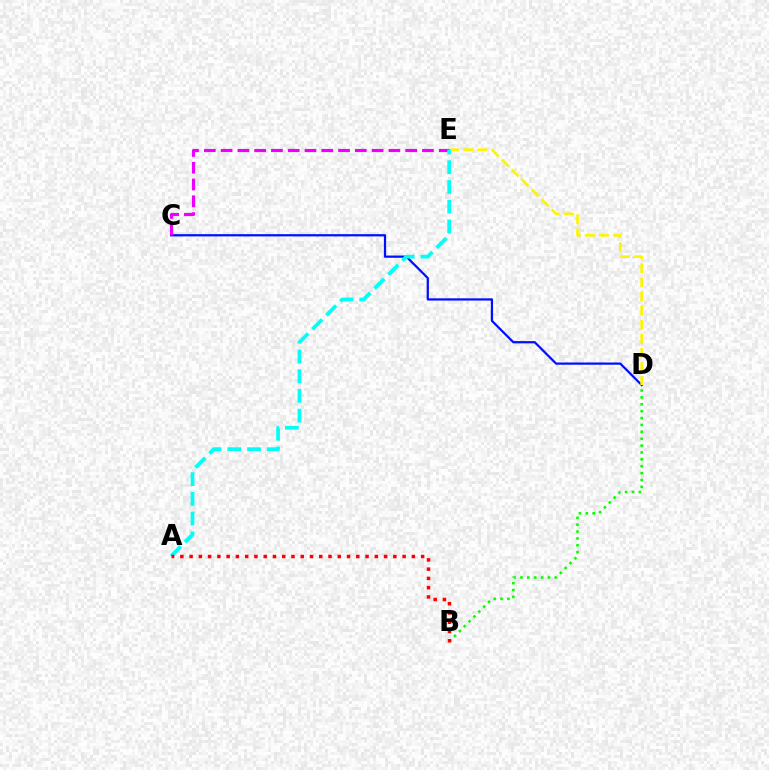{('C', 'D'): [{'color': '#0010ff', 'line_style': 'solid', 'thickness': 1.61}], ('D', 'E'): [{'color': '#fcf500', 'line_style': 'dashed', 'thickness': 1.92}], ('B', 'D'): [{'color': '#08ff00', 'line_style': 'dotted', 'thickness': 1.87}], ('C', 'E'): [{'color': '#ee00ff', 'line_style': 'dashed', 'thickness': 2.28}], ('A', 'E'): [{'color': '#00fff6', 'line_style': 'dashed', 'thickness': 2.68}], ('A', 'B'): [{'color': '#ff0000', 'line_style': 'dotted', 'thickness': 2.52}]}